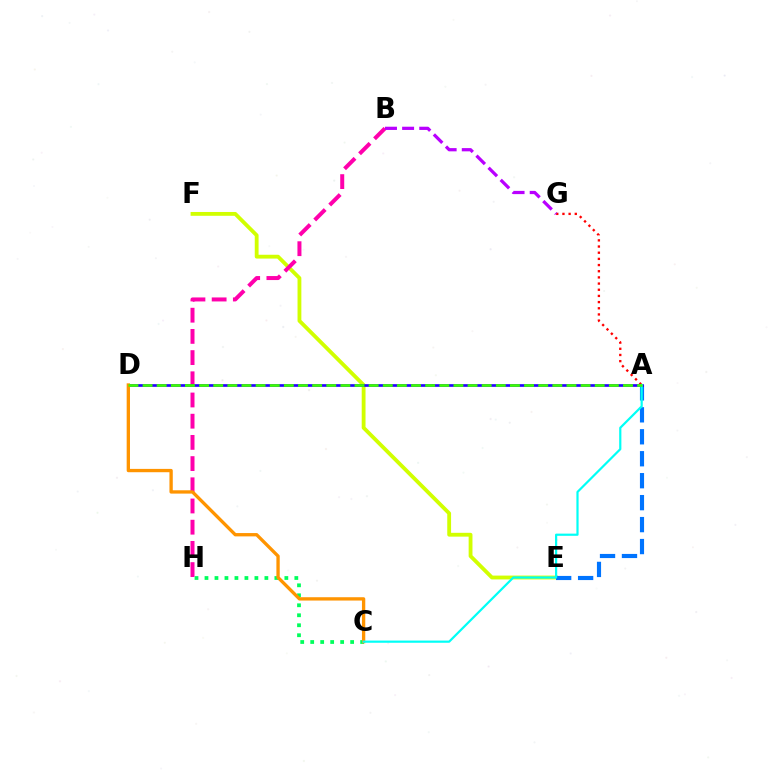{('E', 'F'): [{'color': '#d1ff00', 'line_style': 'solid', 'thickness': 2.75}], ('B', 'H'): [{'color': '#ff00ac', 'line_style': 'dashed', 'thickness': 2.88}], ('A', 'E'): [{'color': '#0074ff', 'line_style': 'dashed', 'thickness': 2.98}], ('C', 'H'): [{'color': '#00ff5c', 'line_style': 'dotted', 'thickness': 2.71}], ('A', 'G'): [{'color': '#ff0000', 'line_style': 'dotted', 'thickness': 1.68}], ('A', 'D'): [{'color': '#2500ff', 'line_style': 'solid', 'thickness': 1.94}, {'color': '#3dff00', 'line_style': 'dashed', 'thickness': 1.92}], ('C', 'D'): [{'color': '#ff9400', 'line_style': 'solid', 'thickness': 2.39}], ('A', 'C'): [{'color': '#00fff6', 'line_style': 'solid', 'thickness': 1.58}], ('B', 'G'): [{'color': '#b900ff', 'line_style': 'dashed', 'thickness': 2.33}]}